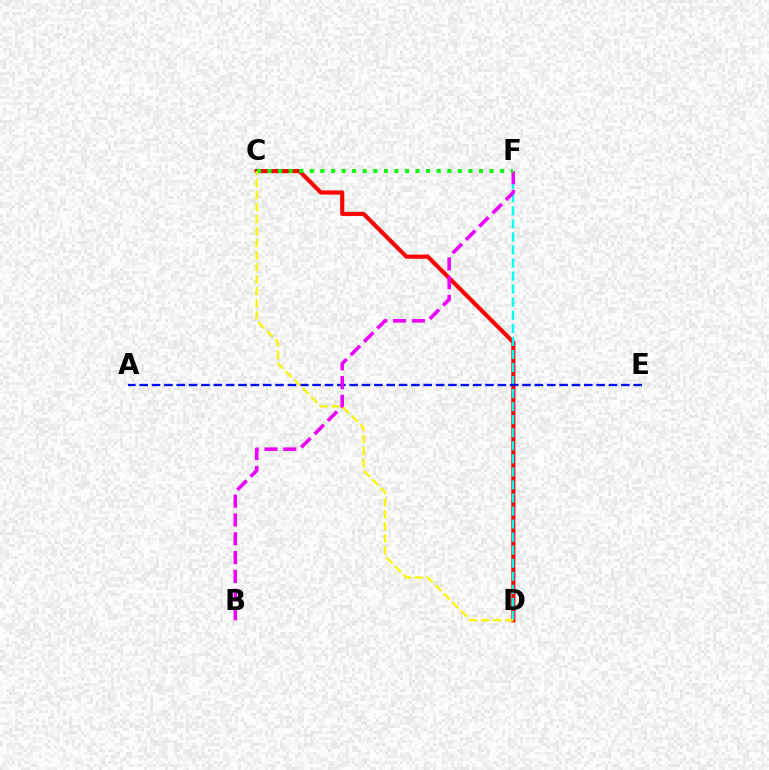{('C', 'D'): [{'color': '#ff0000', 'line_style': 'solid', 'thickness': 2.97}, {'color': '#fcf500', 'line_style': 'dashed', 'thickness': 1.63}], ('D', 'F'): [{'color': '#00fff6', 'line_style': 'dashed', 'thickness': 1.77}], ('A', 'E'): [{'color': '#0010ff', 'line_style': 'dashed', 'thickness': 1.68}], ('B', 'F'): [{'color': '#ee00ff', 'line_style': 'dashed', 'thickness': 2.55}], ('C', 'F'): [{'color': '#08ff00', 'line_style': 'dotted', 'thickness': 2.87}]}